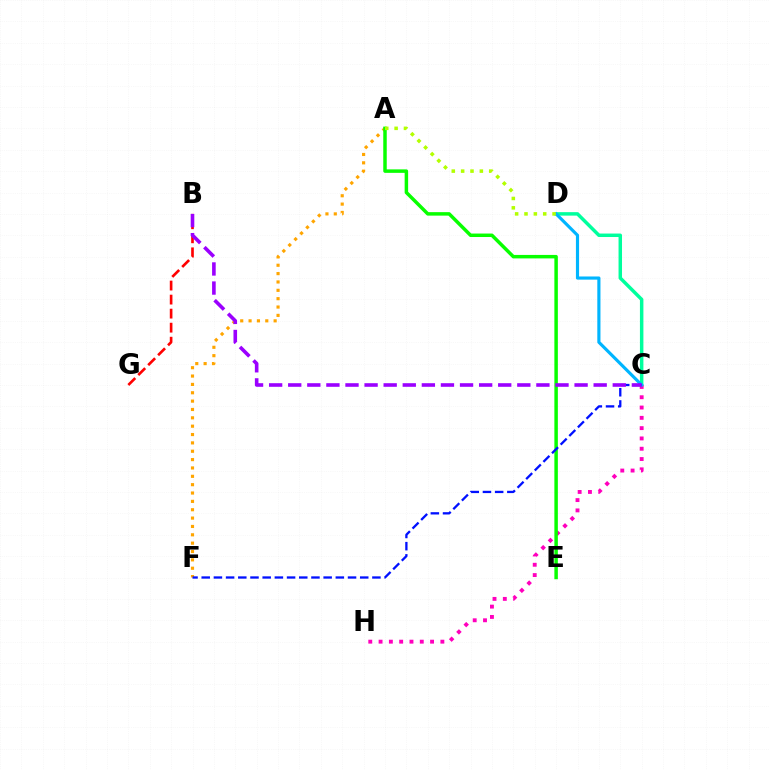{('A', 'F'): [{'color': '#ffa500', 'line_style': 'dotted', 'thickness': 2.27}], ('C', 'D'): [{'color': '#00ff9d', 'line_style': 'solid', 'thickness': 2.5}, {'color': '#00b5ff', 'line_style': 'solid', 'thickness': 2.27}], ('C', 'H'): [{'color': '#ff00bd', 'line_style': 'dotted', 'thickness': 2.8}], ('A', 'E'): [{'color': '#08ff00', 'line_style': 'solid', 'thickness': 2.51}], ('B', 'G'): [{'color': '#ff0000', 'line_style': 'dashed', 'thickness': 1.91}], ('C', 'F'): [{'color': '#0010ff', 'line_style': 'dashed', 'thickness': 1.66}], ('A', 'D'): [{'color': '#b3ff00', 'line_style': 'dotted', 'thickness': 2.54}], ('B', 'C'): [{'color': '#9b00ff', 'line_style': 'dashed', 'thickness': 2.59}]}